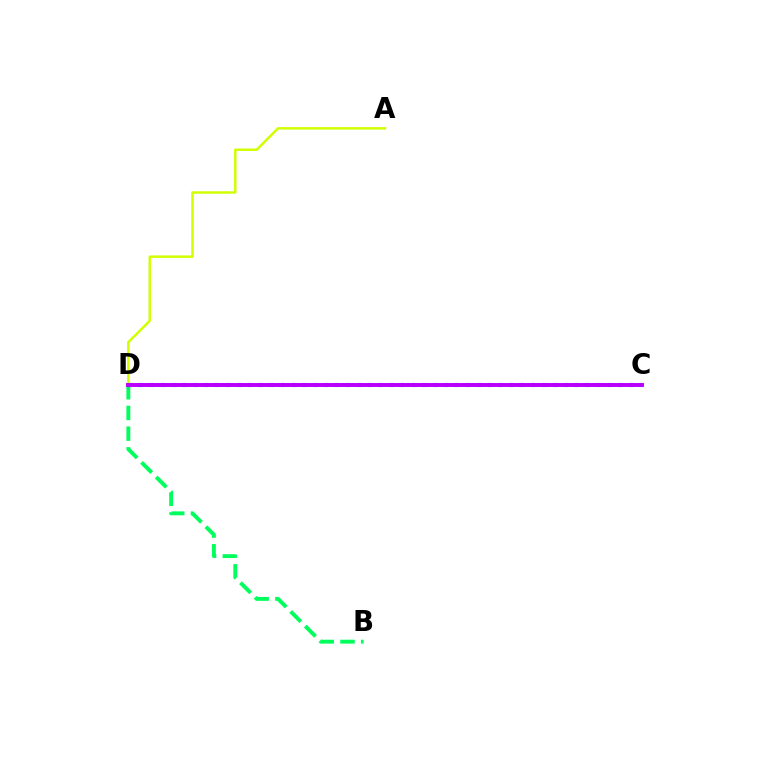{('C', 'D'): [{'color': '#ff0000', 'line_style': 'dotted', 'thickness': 2.52}, {'color': '#0074ff', 'line_style': 'dotted', 'thickness': 2.96}, {'color': '#b900ff', 'line_style': 'solid', 'thickness': 2.82}], ('A', 'D'): [{'color': '#d1ff00', 'line_style': 'solid', 'thickness': 1.78}], ('B', 'D'): [{'color': '#00ff5c', 'line_style': 'dashed', 'thickness': 2.81}]}